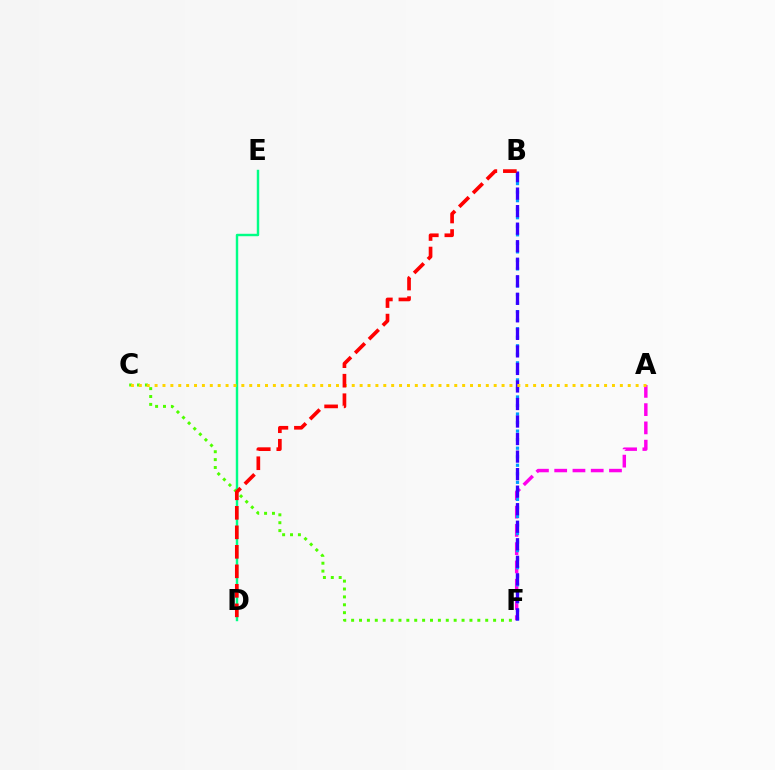{('D', 'E'): [{'color': '#00ff86', 'line_style': 'solid', 'thickness': 1.75}], ('A', 'F'): [{'color': '#ff00ed', 'line_style': 'dashed', 'thickness': 2.48}], ('B', 'F'): [{'color': '#009eff', 'line_style': 'dotted', 'thickness': 2.32}, {'color': '#3700ff', 'line_style': 'dashed', 'thickness': 2.38}], ('C', 'F'): [{'color': '#4fff00', 'line_style': 'dotted', 'thickness': 2.14}], ('A', 'C'): [{'color': '#ffd500', 'line_style': 'dotted', 'thickness': 2.14}], ('B', 'D'): [{'color': '#ff0000', 'line_style': 'dashed', 'thickness': 2.65}]}